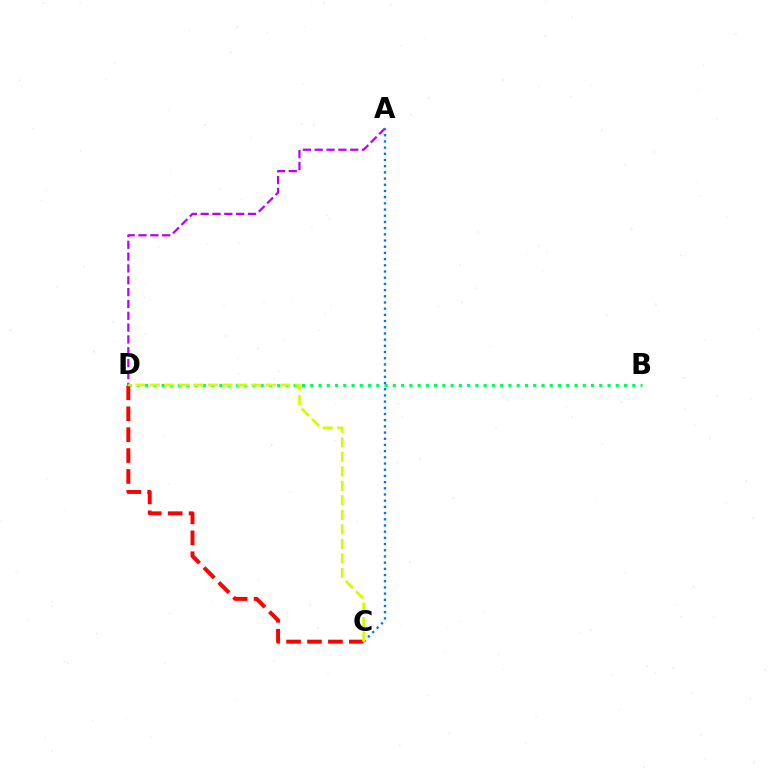{('A', 'D'): [{'color': '#b900ff', 'line_style': 'dashed', 'thickness': 1.61}], ('B', 'D'): [{'color': '#00ff5c', 'line_style': 'dotted', 'thickness': 2.24}], ('C', 'D'): [{'color': '#ff0000', 'line_style': 'dashed', 'thickness': 2.84}, {'color': '#d1ff00', 'line_style': 'dashed', 'thickness': 1.97}], ('A', 'C'): [{'color': '#0074ff', 'line_style': 'dotted', 'thickness': 1.68}]}